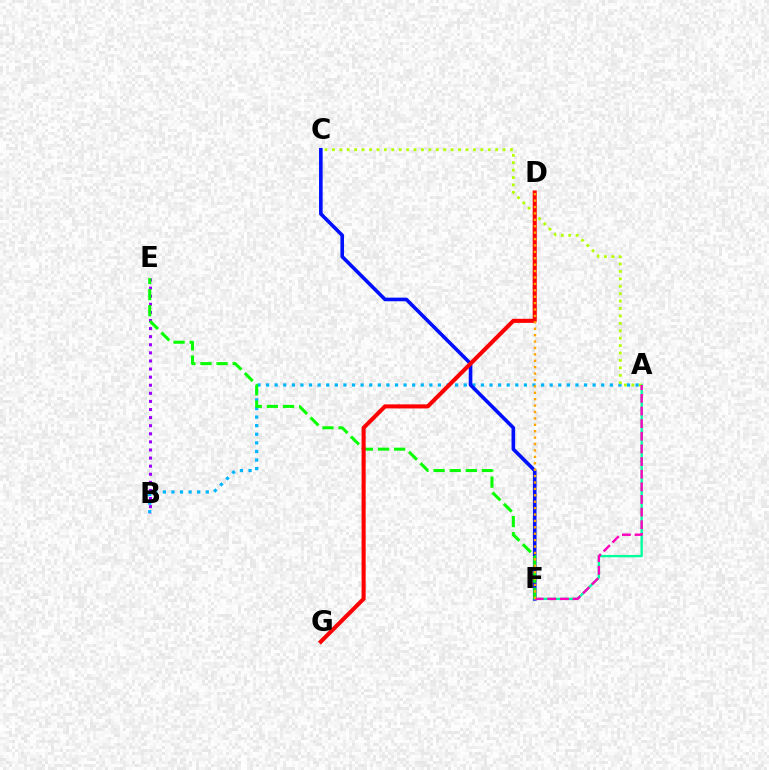{('A', 'B'): [{'color': '#00b5ff', 'line_style': 'dotted', 'thickness': 2.33}], ('B', 'E'): [{'color': '#9b00ff', 'line_style': 'dotted', 'thickness': 2.2}], ('C', 'F'): [{'color': '#0010ff', 'line_style': 'solid', 'thickness': 2.6}], ('A', 'F'): [{'color': '#00ff9d', 'line_style': 'solid', 'thickness': 1.69}, {'color': '#ff00bd', 'line_style': 'dashed', 'thickness': 1.72}], ('E', 'F'): [{'color': '#08ff00', 'line_style': 'dashed', 'thickness': 2.19}], ('A', 'C'): [{'color': '#b3ff00', 'line_style': 'dotted', 'thickness': 2.02}], ('D', 'G'): [{'color': '#ff0000', 'line_style': 'solid', 'thickness': 2.94}], ('D', 'F'): [{'color': '#ffa500', 'line_style': 'dotted', 'thickness': 1.74}]}